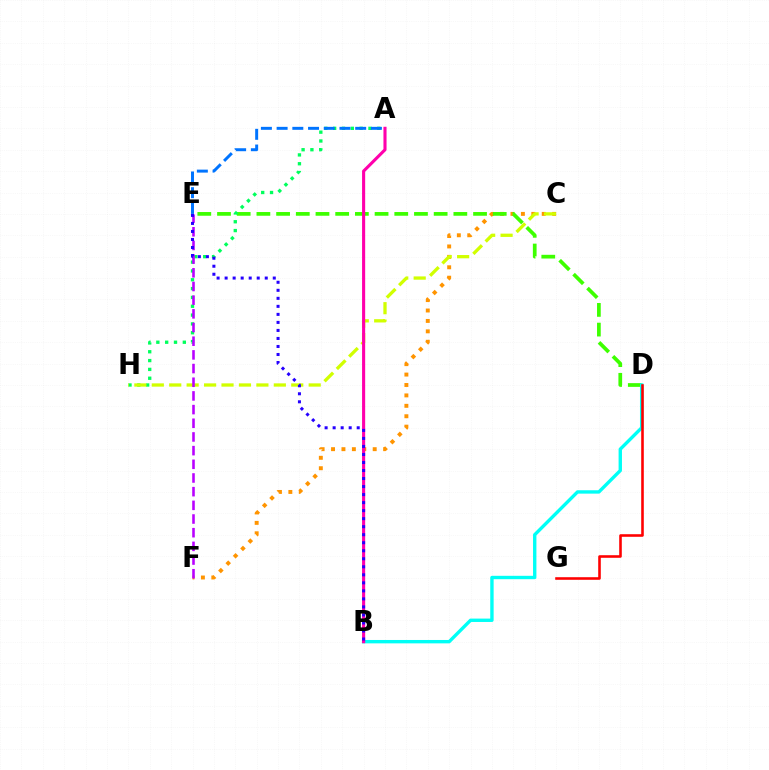{('C', 'F'): [{'color': '#ff9400', 'line_style': 'dotted', 'thickness': 2.83}], ('D', 'E'): [{'color': '#3dff00', 'line_style': 'dashed', 'thickness': 2.68}], ('A', 'H'): [{'color': '#00ff5c', 'line_style': 'dotted', 'thickness': 2.4}], ('A', 'E'): [{'color': '#0074ff', 'line_style': 'dashed', 'thickness': 2.13}], ('B', 'D'): [{'color': '#00fff6', 'line_style': 'solid', 'thickness': 2.43}], ('D', 'G'): [{'color': '#ff0000', 'line_style': 'solid', 'thickness': 1.86}], ('C', 'H'): [{'color': '#d1ff00', 'line_style': 'dashed', 'thickness': 2.37}], ('E', 'F'): [{'color': '#b900ff', 'line_style': 'dashed', 'thickness': 1.86}], ('A', 'B'): [{'color': '#ff00ac', 'line_style': 'solid', 'thickness': 2.23}], ('B', 'E'): [{'color': '#2500ff', 'line_style': 'dotted', 'thickness': 2.18}]}